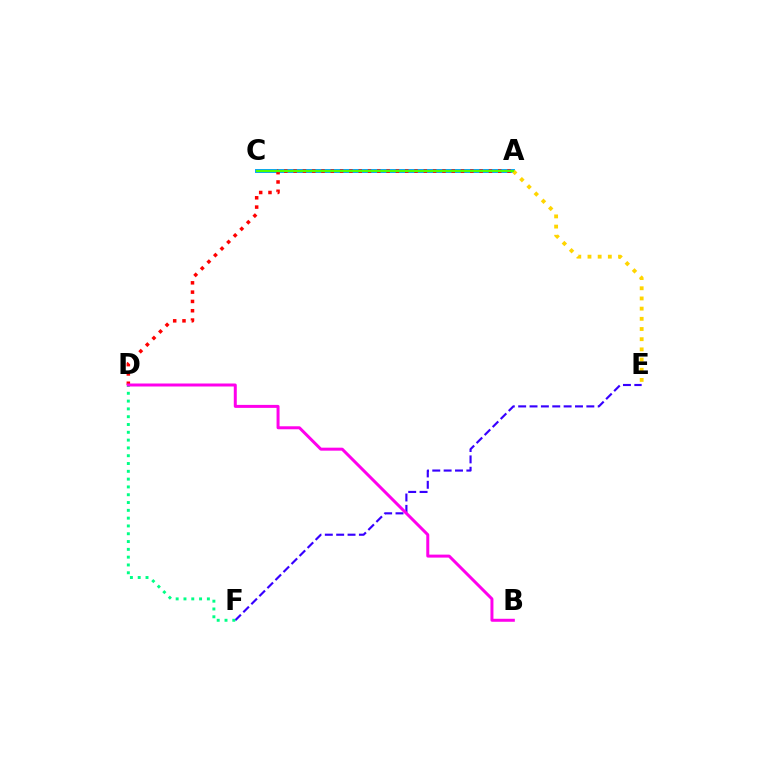{('A', 'C'): [{'color': '#009eff', 'line_style': 'solid', 'thickness': 2.82}, {'color': '#4fff00', 'line_style': 'solid', 'thickness': 1.57}], ('E', 'F'): [{'color': '#3700ff', 'line_style': 'dashed', 'thickness': 1.54}], ('A', 'D'): [{'color': '#ff0000', 'line_style': 'dotted', 'thickness': 2.53}], ('A', 'E'): [{'color': '#ffd500', 'line_style': 'dotted', 'thickness': 2.77}], ('D', 'F'): [{'color': '#00ff86', 'line_style': 'dotted', 'thickness': 2.12}], ('B', 'D'): [{'color': '#ff00ed', 'line_style': 'solid', 'thickness': 2.15}]}